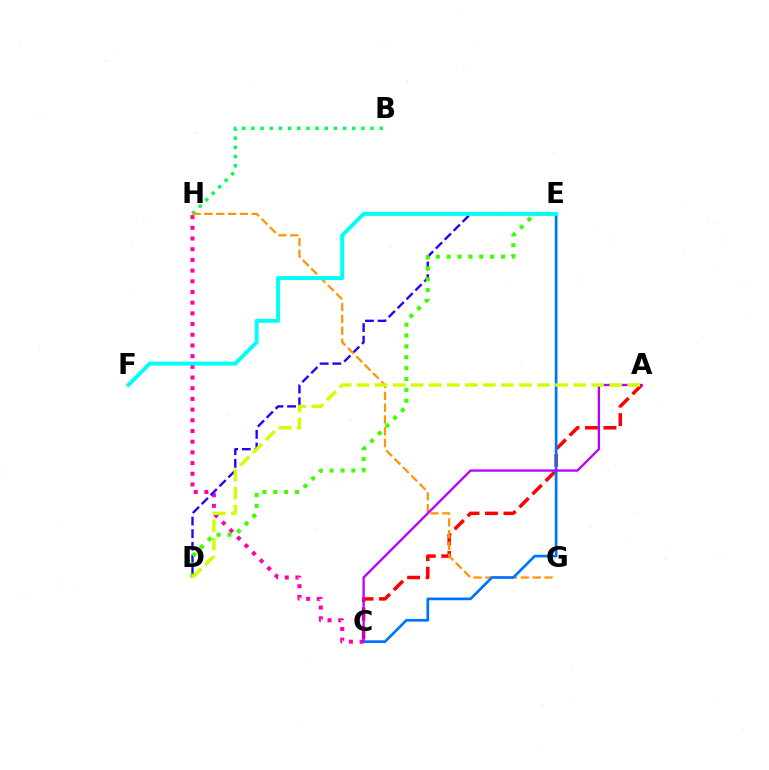{('B', 'H'): [{'color': '#00ff5c', 'line_style': 'dotted', 'thickness': 2.49}], ('C', 'H'): [{'color': '#ff00ac', 'line_style': 'dotted', 'thickness': 2.91}], ('A', 'C'): [{'color': '#ff0000', 'line_style': 'dashed', 'thickness': 2.51}, {'color': '#b900ff', 'line_style': 'solid', 'thickness': 1.67}], ('D', 'E'): [{'color': '#2500ff', 'line_style': 'dashed', 'thickness': 1.71}, {'color': '#3dff00', 'line_style': 'dotted', 'thickness': 2.95}], ('G', 'H'): [{'color': '#ff9400', 'line_style': 'dashed', 'thickness': 1.61}], ('C', 'E'): [{'color': '#0074ff', 'line_style': 'solid', 'thickness': 1.94}], ('A', 'D'): [{'color': '#d1ff00', 'line_style': 'dashed', 'thickness': 2.45}], ('E', 'F'): [{'color': '#00fff6', 'line_style': 'solid', 'thickness': 2.83}]}